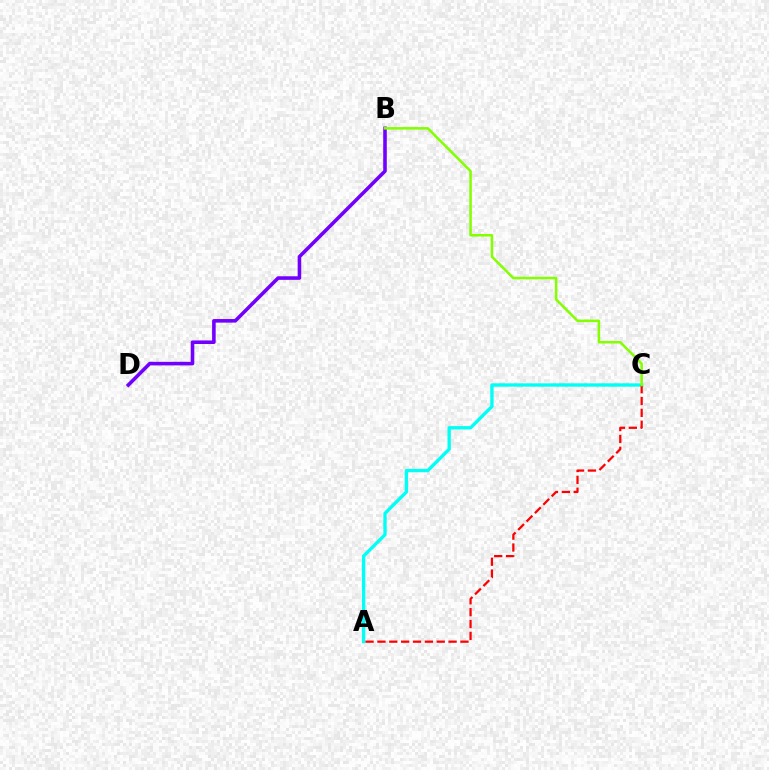{('A', 'C'): [{'color': '#00fff6', 'line_style': 'solid', 'thickness': 2.4}, {'color': '#ff0000', 'line_style': 'dashed', 'thickness': 1.61}], ('B', 'D'): [{'color': '#7200ff', 'line_style': 'solid', 'thickness': 2.58}], ('B', 'C'): [{'color': '#84ff00', 'line_style': 'solid', 'thickness': 1.82}]}